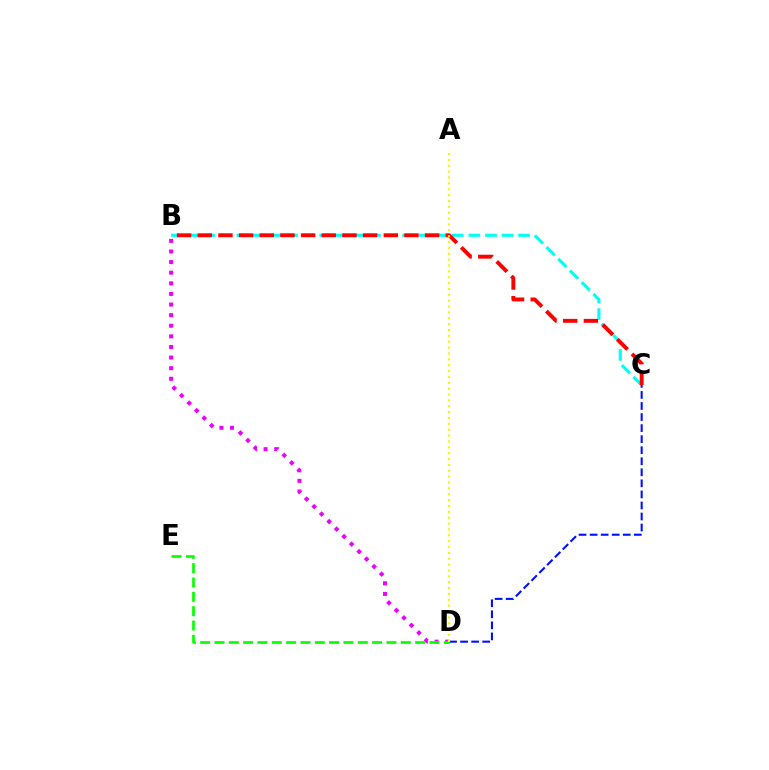{('B', 'D'): [{'color': '#ee00ff', 'line_style': 'dotted', 'thickness': 2.88}], ('B', 'C'): [{'color': '#00fff6', 'line_style': 'dashed', 'thickness': 2.25}, {'color': '#ff0000', 'line_style': 'dashed', 'thickness': 2.81}], ('D', 'E'): [{'color': '#08ff00', 'line_style': 'dashed', 'thickness': 1.95}], ('C', 'D'): [{'color': '#0010ff', 'line_style': 'dashed', 'thickness': 1.5}], ('A', 'D'): [{'color': '#fcf500', 'line_style': 'dotted', 'thickness': 1.59}]}